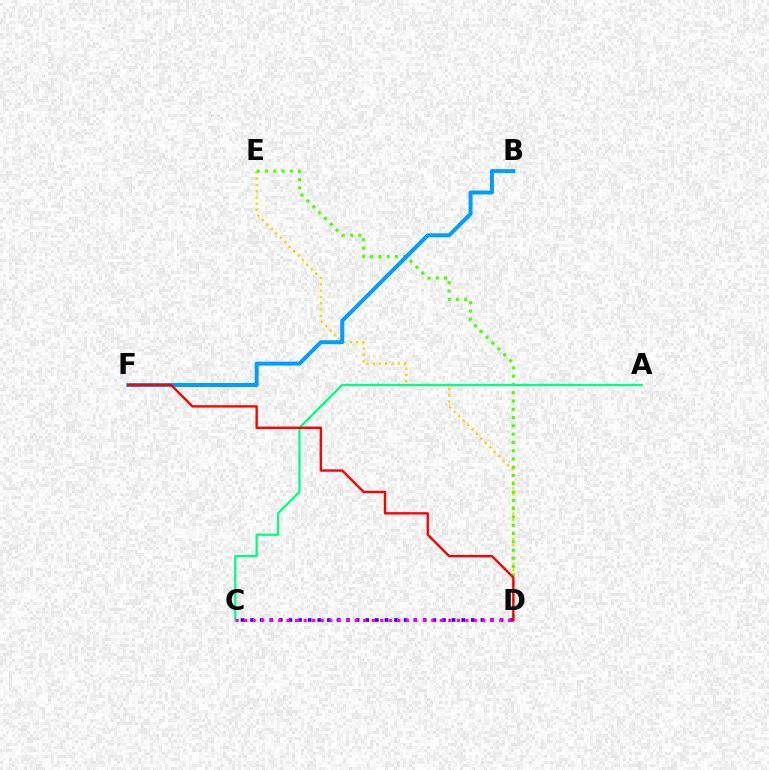{('D', 'E'): [{'color': '#ffd500', 'line_style': 'dotted', 'thickness': 1.71}, {'color': '#4fff00', 'line_style': 'dotted', 'thickness': 2.25}], ('B', 'F'): [{'color': '#009eff', 'line_style': 'solid', 'thickness': 2.86}], ('A', 'C'): [{'color': '#00ff86', 'line_style': 'solid', 'thickness': 1.63}], ('C', 'D'): [{'color': '#3700ff', 'line_style': 'dotted', 'thickness': 2.61}, {'color': '#ff00ed', 'line_style': 'dotted', 'thickness': 2.31}], ('D', 'F'): [{'color': '#ff0000', 'line_style': 'solid', 'thickness': 1.7}]}